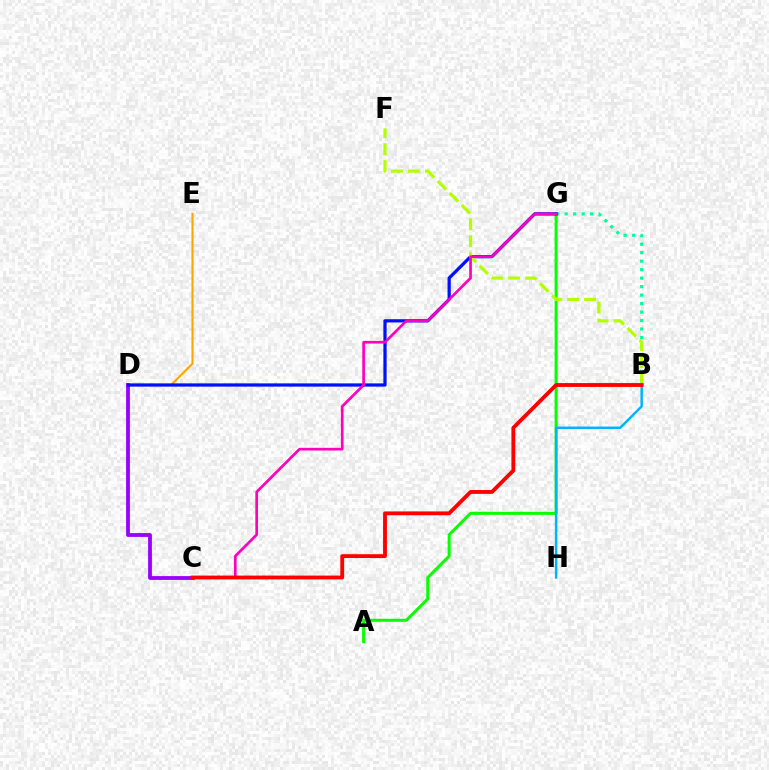{('D', 'E'): [{'color': '#ffa500', 'line_style': 'solid', 'thickness': 1.52}], ('B', 'G'): [{'color': '#00ff9d', 'line_style': 'dotted', 'thickness': 2.3}], ('A', 'G'): [{'color': '#08ff00', 'line_style': 'solid', 'thickness': 2.17}], ('B', 'H'): [{'color': '#00b5ff', 'line_style': 'solid', 'thickness': 1.78}], ('C', 'D'): [{'color': '#9b00ff', 'line_style': 'solid', 'thickness': 2.74}], ('D', 'G'): [{'color': '#0010ff', 'line_style': 'solid', 'thickness': 2.34}], ('B', 'F'): [{'color': '#b3ff00', 'line_style': 'dashed', 'thickness': 2.3}], ('C', 'G'): [{'color': '#ff00bd', 'line_style': 'solid', 'thickness': 1.92}], ('B', 'C'): [{'color': '#ff0000', 'line_style': 'solid', 'thickness': 2.76}]}